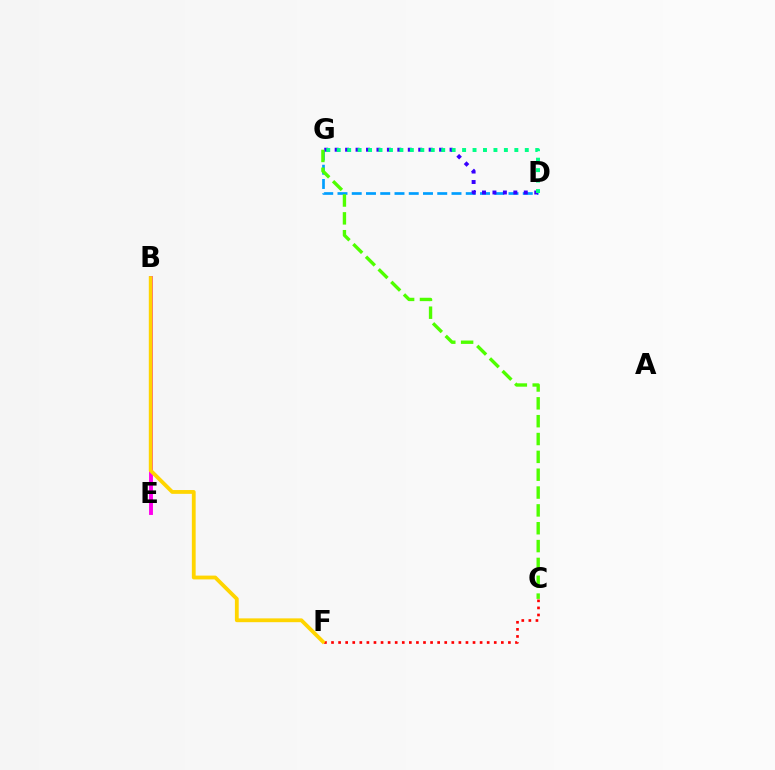{('D', 'G'): [{'color': '#009eff', 'line_style': 'dashed', 'thickness': 1.94}, {'color': '#3700ff', 'line_style': 'dotted', 'thickness': 2.84}, {'color': '#00ff86', 'line_style': 'dotted', 'thickness': 2.84}], ('C', 'F'): [{'color': '#ff0000', 'line_style': 'dotted', 'thickness': 1.92}], ('B', 'E'): [{'color': '#ff00ed', 'line_style': 'solid', 'thickness': 2.81}], ('C', 'G'): [{'color': '#4fff00', 'line_style': 'dashed', 'thickness': 2.42}], ('B', 'F'): [{'color': '#ffd500', 'line_style': 'solid', 'thickness': 2.74}]}